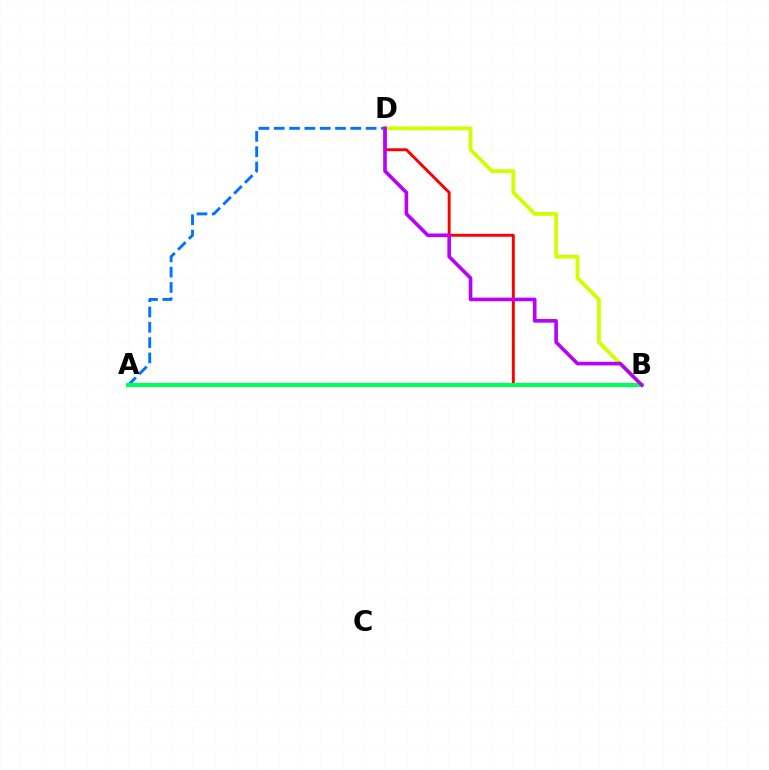{('B', 'D'): [{'color': '#ff0000', 'line_style': 'solid', 'thickness': 2.11}, {'color': '#d1ff00', 'line_style': 'solid', 'thickness': 2.74}, {'color': '#b900ff', 'line_style': 'solid', 'thickness': 2.6}], ('A', 'D'): [{'color': '#0074ff', 'line_style': 'dashed', 'thickness': 2.08}], ('A', 'B'): [{'color': '#00ff5c', 'line_style': 'solid', 'thickness': 2.9}]}